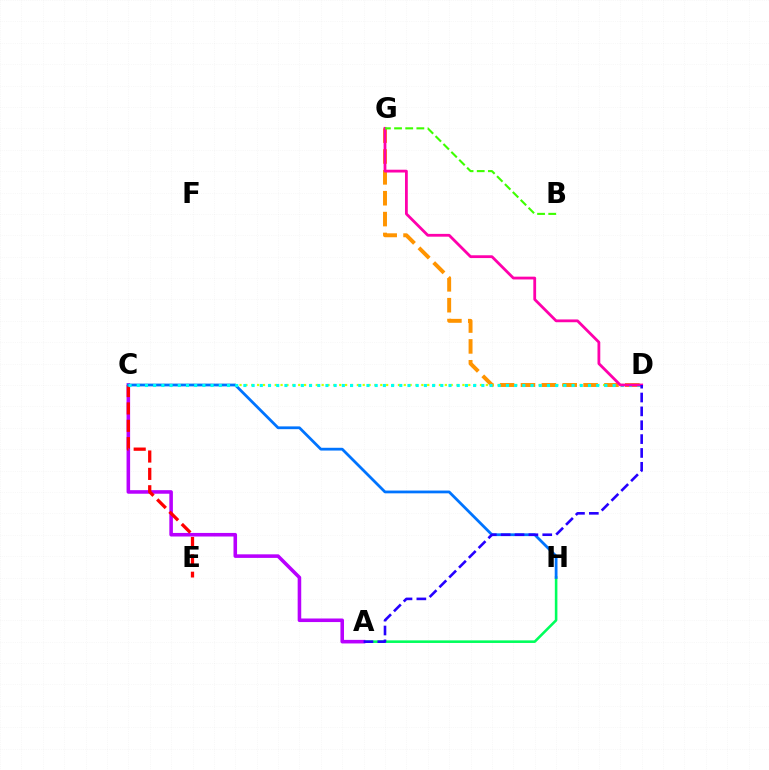{('A', 'H'): [{'color': '#00ff5c', 'line_style': 'solid', 'thickness': 1.86}], ('C', 'D'): [{'color': '#d1ff00', 'line_style': 'dotted', 'thickness': 1.59}, {'color': '#00fff6', 'line_style': 'dotted', 'thickness': 2.23}], ('A', 'C'): [{'color': '#b900ff', 'line_style': 'solid', 'thickness': 2.57}], ('C', 'E'): [{'color': '#ff0000', 'line_style': 'dashed', 'thickness': 2.36}], ('D', 'G'): [{'color': '#ff9400', 'line_style': 'dashed', 'thickness': 2.83}, {'color': '#ff00ac', 'line_style': 'solid', 'thickness': 2.01}], ('C', 'H'): [{'color': '#0074ff', 'line_style': 'solid', 'thickness': 2.0}], ('B', 'G'): [{'color': '#3dff00', 'line_style': 'dashed', 'thickness': 1.52}], ('A', 'D'): [{'color': '#2500ff', 'line_style': 'dashed', 'thickness': 1.88}]}